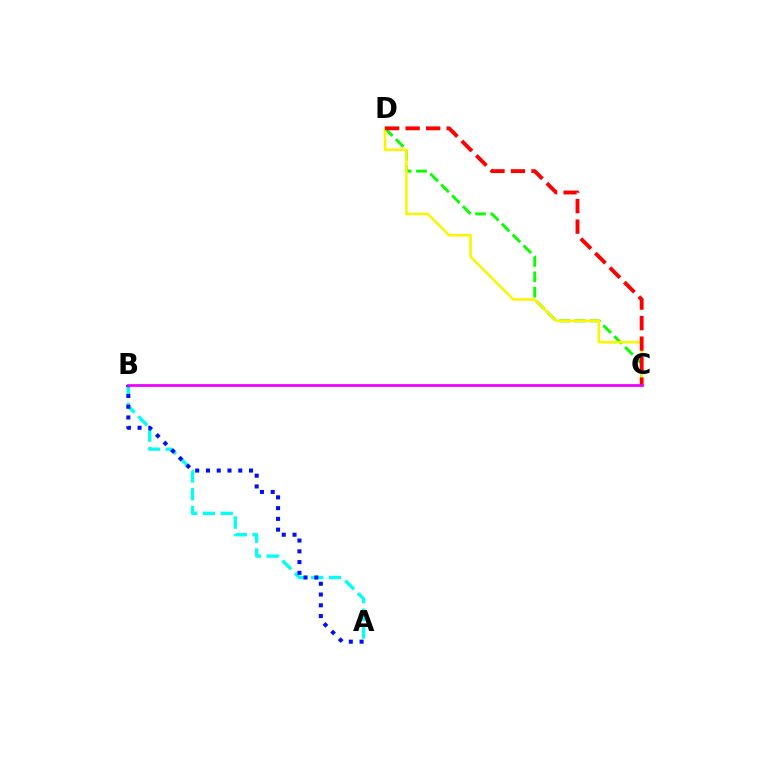{('C', 'D'): [{'color': '#08ff00', 'line_style': 'dashed', 'thickness': 2.08}, {'color': '#fcf500', 'line_style': 'solid', 'thickness': 1.85}, {'color': '#ff0000', 'line_style': 'dashed', 'thickness': 2.79}], ('A', 'B'): [{'color': '#00fff6', 'line_style': 'dashed', 'thickness': 2.41}, {'color': '#0010ff', 'line_style': 'dotted', 'thickness': 2.92}], ('B', 'C'): [{'color': '#ee00ff', 'line_style': 'solid', 'thickness': 1.99}]}